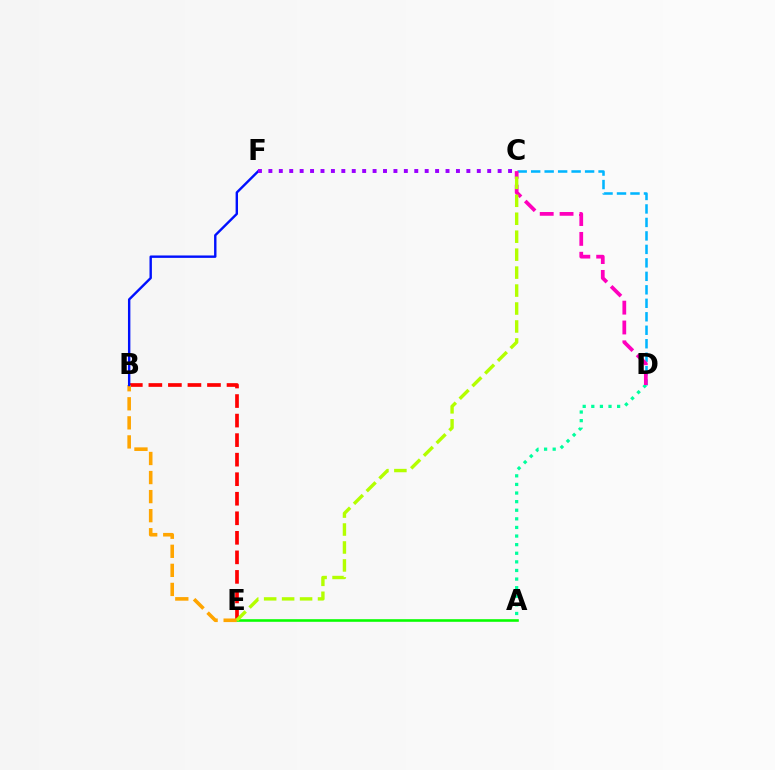{('C', 'D'): [{'color': '#00b5ff', 'line_style': 'dashed', 'thickness': 1.83}, {'color': '#ff00bd', 'line_style': 'dashed', 'thickness': 2.7}], ('B', 'E'): [{'color': '#ff0000', 'line_style': 'dashed', 'thickness': 2.65}, {'color': '#ffa500', 'line_style': 'dashed', 'thickness': 2.59}], ('A', 'D'): [{'color': '#00ff9d', 'line_style': 'dotted', 'thickness': 2.34}], ('A', 'E'): [{'color': '#08ff00', 'line_style': 'solid', 'thickness': 1.87}], ('C', 'E'): [{'color': '#b3ff00', 'line_style': 'dashed', 'thickness': 2.44}], ('B', 'F'): [{'color': '#0010ff', 'line_style': 'solid', 'thickness': 1.73}], ('C', 'F'): [{'color': '#9b00ff', 'line_style': 'dotted', 'thickness': 2.83}]}